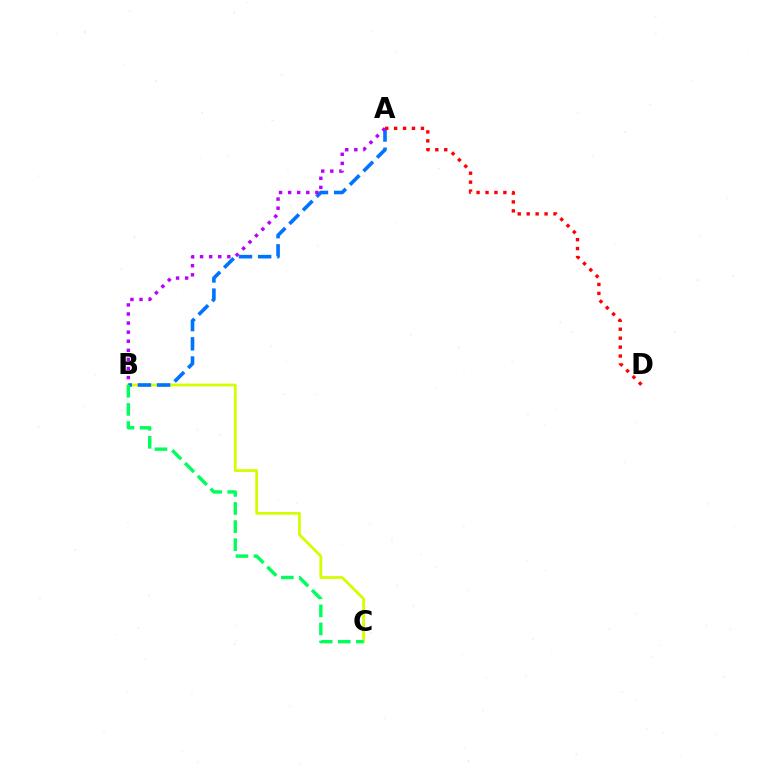{('B', 'C'): [{'color': '#d1ff00', 'line_style': 'solid', 'thickness': 1.99}, {'color': '#00ff5c', 'line_style': 'dashed', 'thickness': 2.46}], ('A', 'B'): [{'color': '#0074ff', 'line_style': 'dashed', 'thickness': 2.61}, {'color': '#b900ff', 'line_style': 'dotted', 'thickness': 2.47}], ('A', 'D'): [{'color': '#ff0000', 'line_style': 'dotted', 'thickness': 2.43}]}